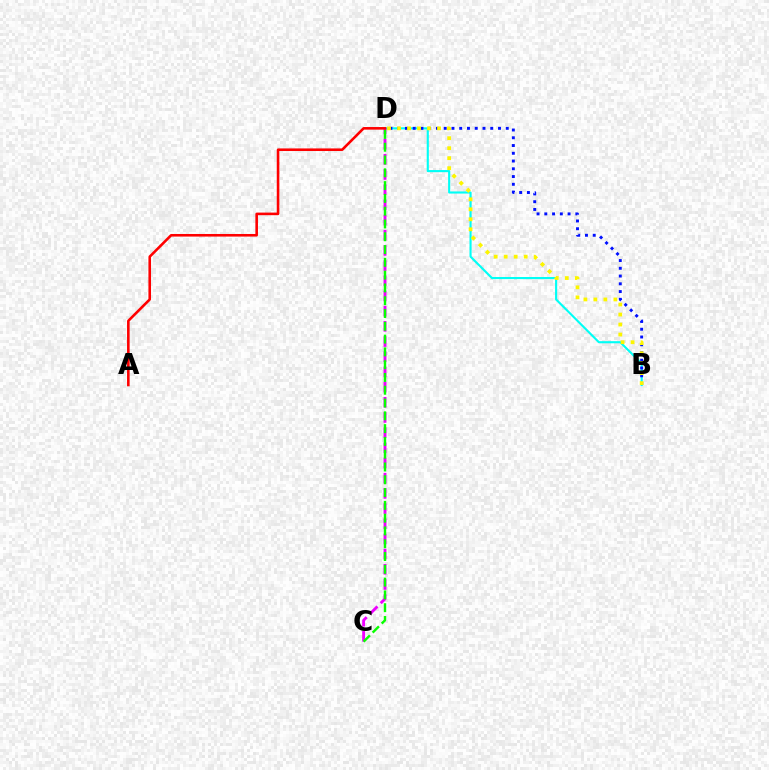{('B', 'D'): [{'color': '#00fff6', 'line_style': 'solid', 'thickness': 1.52}, {'color': '#0010ff', 'line_style': 'dotted', 'thickness': 2.11}, {'color': '#fcf500', 'line_style': 'dotted', 'thickness': 2.72}], ('C', 'D'): [{'color': '#ee00ff', 'line_style': 'dashed', 'thickness': 2.06}, {'color': '#08ff00', 'line_style': 'dashed', 'thickness': 1.74}], ('A', 'D'): [{'color': '#ff0000', 'line_style': 'solid', 'thickness': 1.87}]}